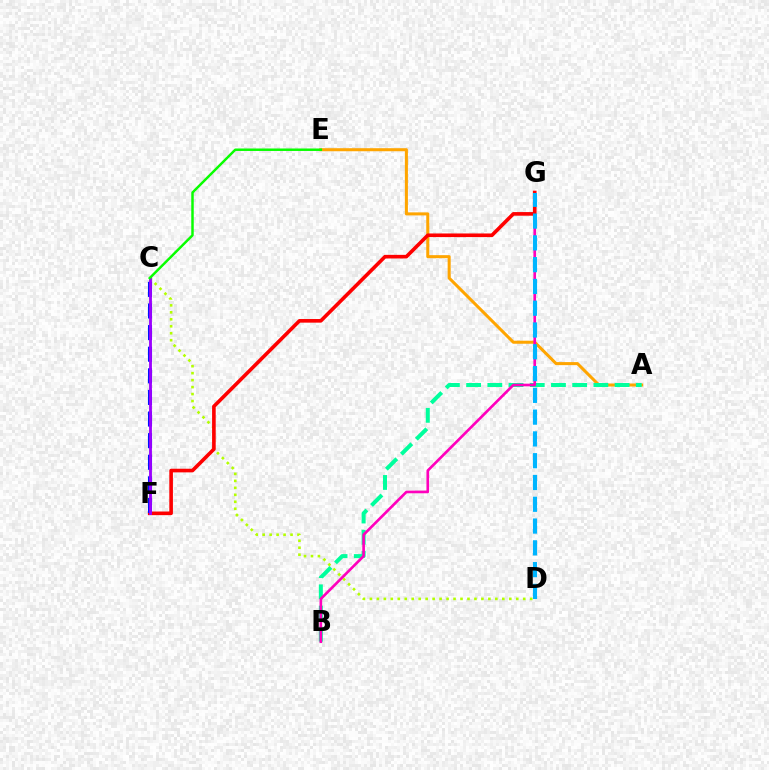{('A', 'E'): [{'color': '#ffa500', 'line_style': 'solid', 'thickness': 2.19}], ('C', 'D'): [{'color': '#b3ff00', 'line_style': 'dotted', 'thickness': 1.89}], ('A', 'B'): [{'color': '#00ff9d', 'line_style': 'dashed', 'thickness': 2.88}], ('B', 'G'): [{'color': '#ff00bd', 'line_style': 'solid', 'thickness': 1.91}], ('F', 'G'): [{'color': '#ff0000', 'line_style': 'solid', 'thickness': 2.61}], ('C', 'F'): [{'color': '#0010ff', 'line_style': 'dashed', 'thickness': 2.94}, {'color': '#9b00ff', 'line_style': 'solid', 'thickness': 2.04}], ('D', 'G'): [{'color': '#00b5ff', 'line_style': 'dashed', 'thickness': 2.96}], ('C', 'E'): [{'color': '#08ff00', 'line_style': 'solid', 'thickness': 1.78}]}